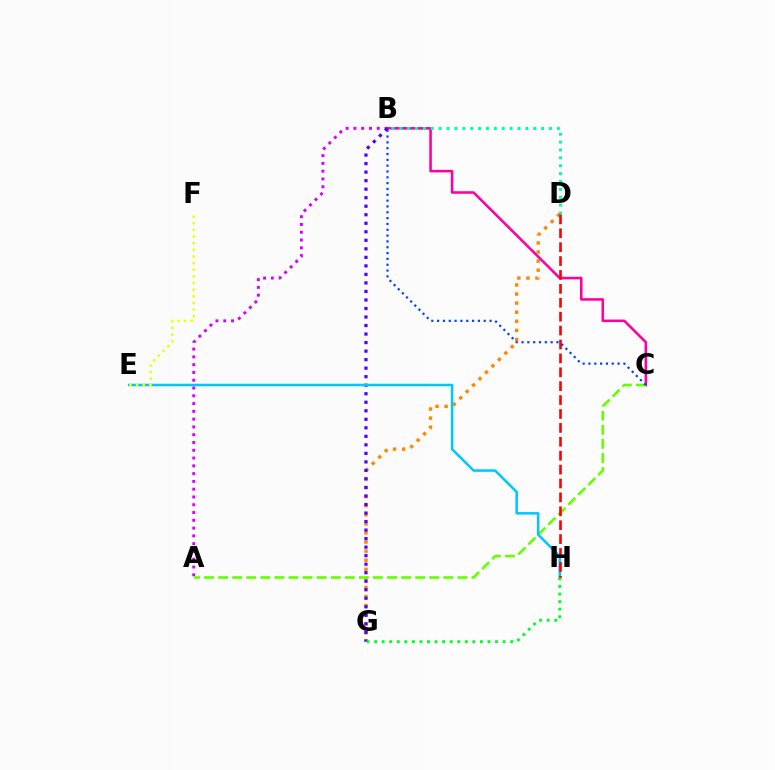{('D', 'G'): [{'color': '#ff8800', 'line_style': 'dotted', 'thickness': 2.47}], ('A', 'B'): [{'color': '#d600ff', 'line_style': 'dotted', 'thickness': 2.11}], ('B', 'C'): [{'color': '#ff00a0', 'line_style': 'solid', 'thickness': 1.85}, {'color': '#003fff', 'line_style': 'dotted', 'thickness': 1.58}], ('B', 'D'): [{'color': '#00ffaf', 'line_style': 'dotted', 'thickness': 2.14}], ('B', 'G'): [{'color': '#4f00ff', 'line_style': 'dotted', 'thickness': 2.32}], ('A', 'C'): [{'color': '#66ff00', 'line_style': 'dashed', 'thickness': 1.91}], ('E', 'H'): [{'color': '#00c7ff', 'line_style': 'solid', 'thickness': 1.82}], ('D', 'H'): [{'color': '#ff0000', 'line_style': 'dashed', 'thickness': 1.89}], ('E', 'F'): [{'color': '#eeff00', 'line_style': 'dotted', 'thickness': 1.8}], ('G', 'H'): [{'color': '#00ff27', 'line_style': 'dotted', 'thickness': 2.05}]}